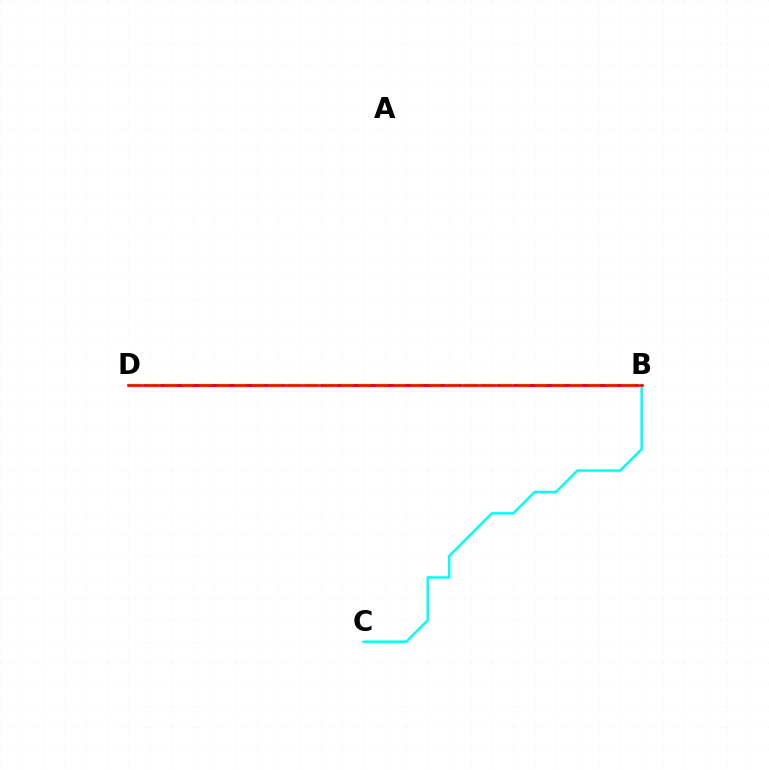{('B', 'D'): [{'color': '#7200ff', 'line_style': 'dashed', 'thickness': 2.18}, {'color': '#84ff00', 'line_style': 'dashed', 'thickness': 2.4}, {'color': '#ff0000', 'line_style': 'solid', 'thickness': 1.86}], ('B', 'C'): [{'color': '#00fff6', 'line_style': 'solid', 'thickness': 1.8}]}